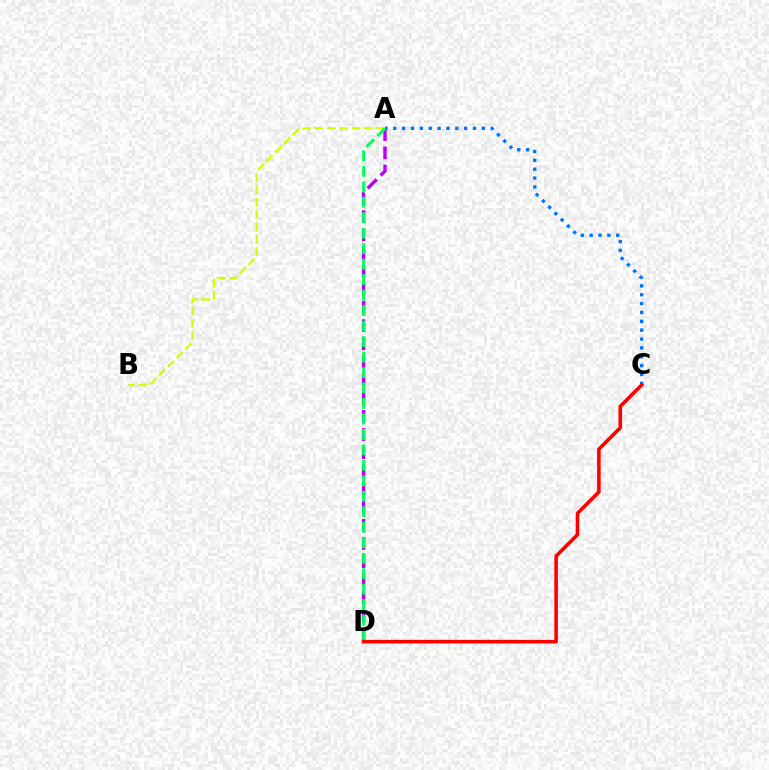{('A', 'D'): [{'color': '#b900ff', 'line_style': 'dashed', 'thickness': 2.47}, {'color': '#00ff5c', 'line_style': 'dashed', 'thickness': 2.1}], ('A', 'C'): [{'color': '#0074ff', 'line_style': 'dotted', 'thickness': 2.41}], ('A', 'B'): [{'color': '#d1ff00', 'line_style': 'dashed', 'thickness': 1.68}], ('C', 'D'): [{'color': '#ff0000', 'line_style': 'solid', 'thickness': 2.59}]}